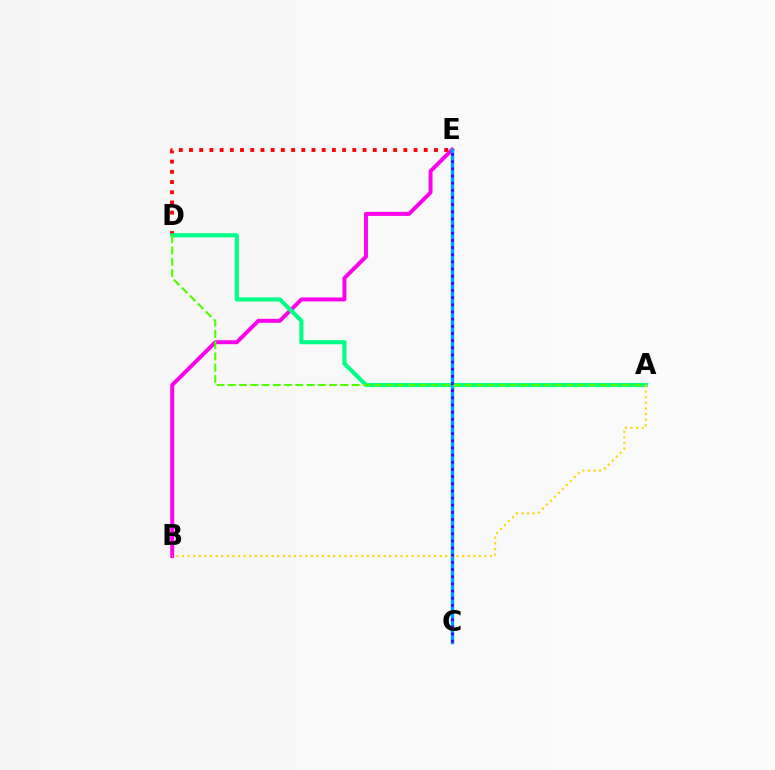{('D', 'E'): [{'color': '#ff0000', 'line_style': 'dotted', 'thickness': 2.77}], ('B', 'E'): [{'color': '#ff00ed', 'line_style': 'solid', 'thickness': 2.85}], ('A', 'D'): [{'color': '#00ff86', 'line_style': 'solid', 'thickness': 2.98}, {'color': '#4fff00', 'line_style': 'dashed', 'thickness': 1.53}], ('C', 'E'): [{'color': '#009eff', 'line_style': 'solid', 'thickness': 2.46}, {'color': '#3700ff', 'line_style': 'dotted', 'thickness': 1.94}], ('A', 'B'): [{'color': '#ffd500', 'line_style': 'dotted', 'thickness': 1.52}]}